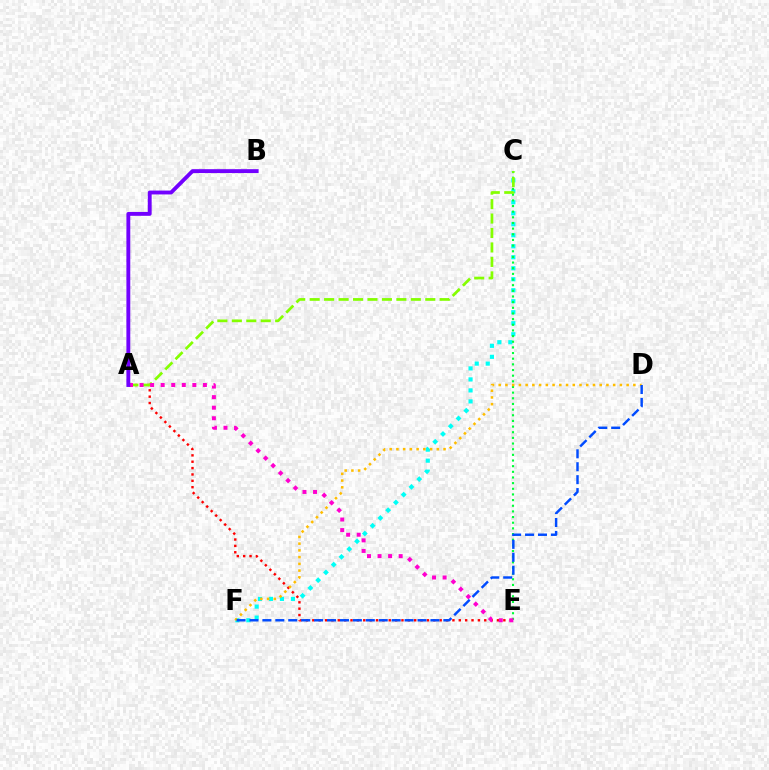{('C', 'F'): [{'color': '#00fff6', 'line_style': 'dotted', 'thickness': 2.99}], ('A', 'E'): [{'color': '#ff0000', 'line_style': 'dotted', 'thickness': 1.73}, {'color': '#ff00cf', 'line_style': 'dotted', 'thickness': 2.87}], ('C', 'E'): [{'color': '#00ff39', 'line_style': 'dotted', 'thickness': 1.54}], ('A', 'C'): [{'color': '#84ff00', 'line_style': 'dashed', 'thickness': 1.96}], ('D', 'F'): [{'color': '#ffbd00', 'line_style': 'dotted', 'thickness': 1.83}, {'color': '#004bff', 'line_style': 'dashed', 'thickness': 1.76}], ('A', 'B'): [{'color': '#7200ff', 'line_style': 'solid', 'thickness': 2.79}]}